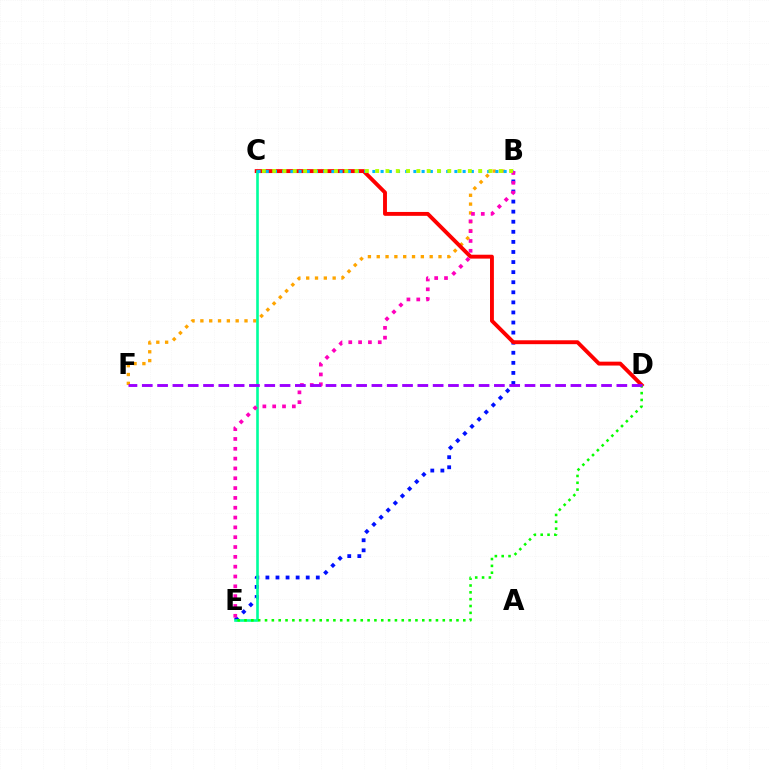{('B', 'E'): [{'color': '#0010ff', 'line_style': 'dotted', 'thickness': 2.74}, {'color': '#ff00bd', 'line_style': 'dotted', 'thickness': 2.67}], ('B', 'F'): [{'color': '#ffa500', 'line_style': 'dotted', 'thickness': 2.4}], ('C', 'D'): [{'color': '#ff0000', 'line_style': 'solid', 'thickness': 2.8}], ('C', 'E'): [{'color': '#00ff9d', 'line_style': 'solid', 'thickness': 1.89}], ('D', 'E'): [{'color': '#08ff00', 'line_style': 'dotted', 'thickness': 1.86}], ('B', 'C'): [{'color': '#00b5ff', 'line_style': 'dotted', 'thickness': 2.23}, {'color': '#b3ff00', 'line_style': 'dotted', 'thickness': 2.8}], ('D', 'F'): [{'color': '#9b00ff', 'line_style': 'dashed', 'thickness': 2.08}]}